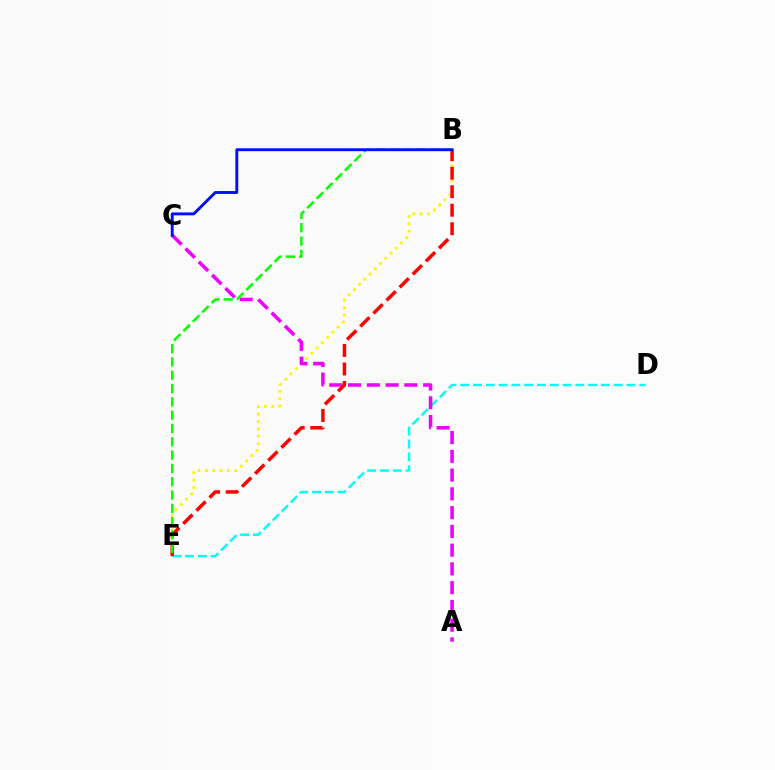{('B', 'E'): [{'color': '#fcf500', 'line_style': 'dotted', 'thickness': 2.0}, {'color': '#ff0000', 'line_style': 'dashed', 'thickness': 2.51}, {'color': '#08ff00', 'line_style': 'dashed', 'thickness': 1.81}], ('D', 'E'): [{'color': '#00fff6', 'line_style': 'dashed', 'thickness': 1.74}], ('A', 'C'): [{'color': '#ee00ff', 'line_style': 'dashed', 'thickness': 2.55}], ('B', 'C'): [{'color': '#0010ff', 'line_style': 'solid', 'thickness': 2.09}]}